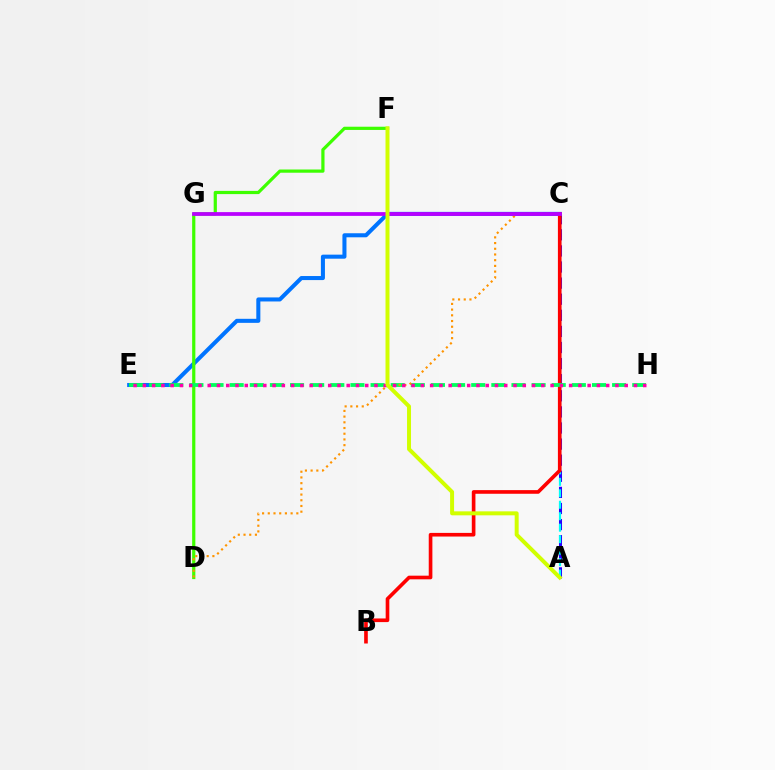{('A', 'C'): [{'color': '#2500ff', 'line_style': 'dashed', 'thickness': 2.19}, {'color': '#00fff6', 'line_style': 'dashed', 'thickness': 1.56}], ('C', 'E'): [{'color': '#0074ff', 'line_style': 'solid', 'thickness': 2.91}], ('D', 'F'): [{'color': '#3dff00', 'line_style': 'solid', 'thickness': 2.31}], ('B', 'C'): [{'color': '#ff0000', 'line_style': 'solid', 'thickness': 2.62}], ('E', 'H'): [{'color': '#00ff5c', 'line_style': 'dashed', 'thickness': 2.73}, {'color': '#ff00ac', 'line_style': 'dotted', 'thickness': 2.52}], ('C', 'D'): [{'color': '#ff9400', 'line_style': 'dotted', 'thickness': 1.55}], ('C', 'G'): [{'color': '#b900ff', 'line_style': 'solid', 'thickness': 2.71}], ('A', 'F'): [{'color': '#d1ff00', 'line_style': 'solid', 'thickness': 2.86}]}